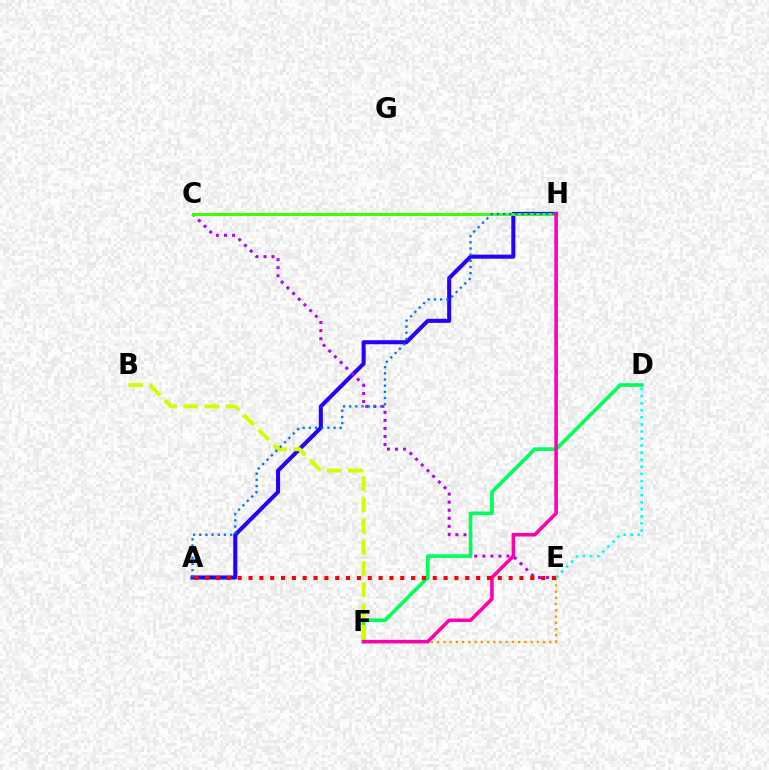{('A', 'H'): [{'color': '#2500ff', 'line_style': 'solid', 'thickness': 2.92}, {'color': '#0074ff', 'line_style': 'dotted', 'thickness': 1.68}], ('C', 'E'): [{'color': '#b900ff', 'line_style': 'dotted', 'thickness': 2.19}], ('D', 'F'): [{'color': '#00ff5c', 'line_style': 'solid', 'thickness': 2.65}], ('C', 'H'): [{'color': '#3dff00', 'line_style': 'solid', 'thickness': 2.12}], ('E', 'F'): [{'color': '#ff9400', 'line_style': 'dotted', 'thickness': 1.69}], ('B', 'F'): [{'color': '#d1ff00', 'line_style': 'dashed', 'thickness': 2.89}], ('D', 'E'): [{'color': '#00fff6', 'line_style': 'dotted', 'thickness': 1.92}], ('F', 'H'): [{'color': '#ff00ac', 'line_style': 'solid', 'thickness': 2.56}], ('A', 'E'): [{'color': '#ff0000', 'line_style': 'dotted', 'thickness': 2.94}]}